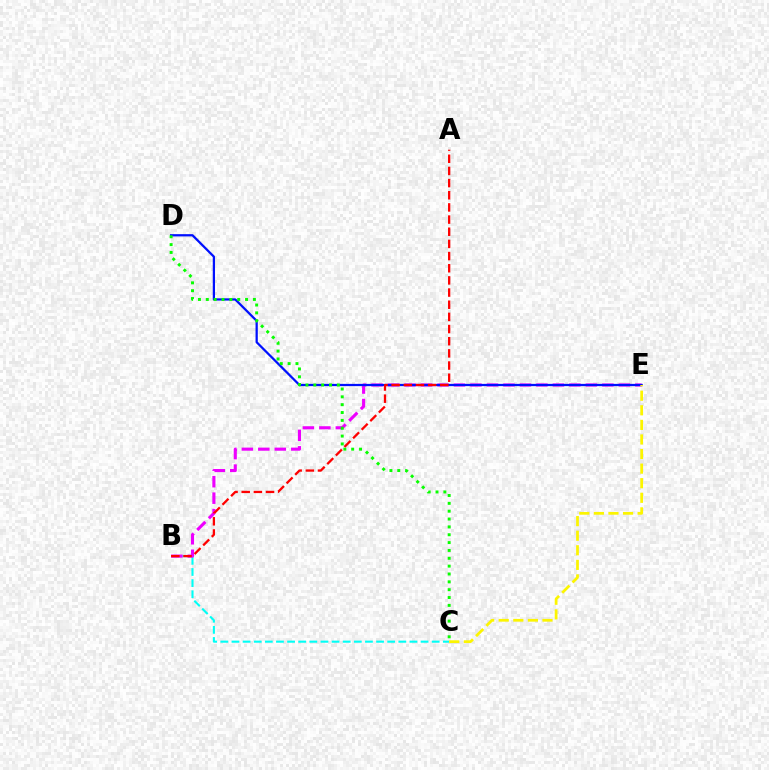{('B', 'C'): [{'color': '#00fff6', 'line_style': 'dashed', 'thickness': 1.51}], ('B', 'E'): [{'color': '#ee00ff', 'line_style': 'dashed', 'thickness': 2.24}], ('D', 'E'): [{'color': '#0010ff', 'line_style': 'solid', 'thickness': 1.62}], ('C', 'D'): [{'color': '#08ff00', 'line_style': 'dotted', 'thickness': 2.13}], ('A', 'B'): [{'color': '#ff0000', 'line_style': 'dashed', 'thickness': 1.65}], ('C', 'E'): [{'color': '#fcf500', 'line_style': 'dashed', 'thickness': 1.98}]}